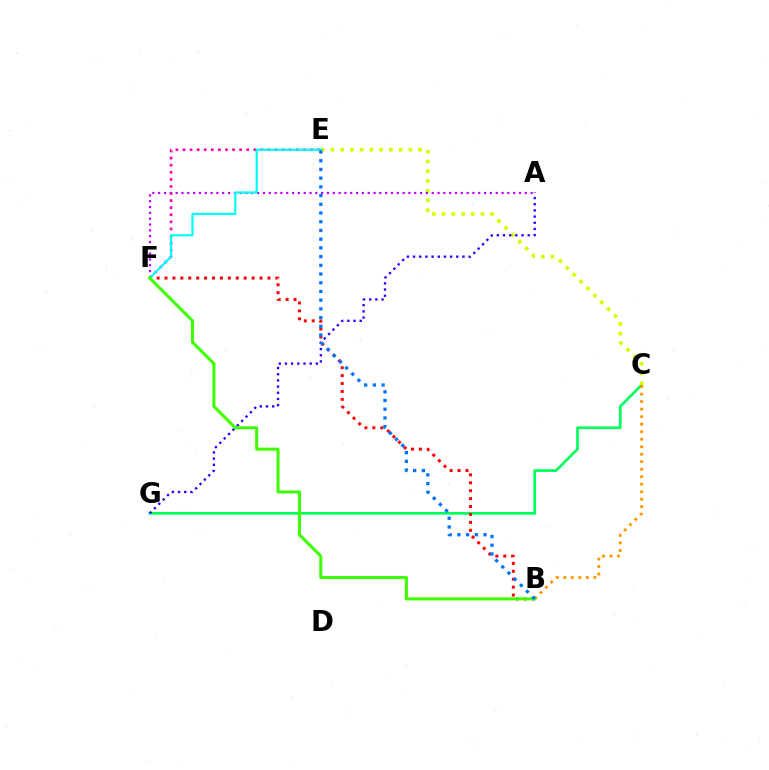{('C', 'G'): [{'color': '#00ff5c', 'line_style': 'solid', 'thickness': 1.93}], ('B', 'F'): [{'color': '#ff0000', 'line_style': 'dotted', 'thickness': 2.15}, {'color': '#3dff00', 'line_style': 'solid', 'thickness': 2.19}], ('C', 'E'): [{'color': '#d1ff00', 'line_style': 'dotted', 'thickness': 2.65}], ('B', 'C'): [{'color': '#ff9400', 'line_style': 'dotted', 'thickness': 2.04}], ('A', 'F'): [{'color': '#b900ff', 'line_style': 'dotted', 'thickness': 1.58}], ('E', 'F'): [{'color': '#ff00ac', 'line_style': 'dotted', 'thickness': 1.92}, {'color': '#00fff6', 'line_style': 'solid', 'thickness': 1.56}], ('A', 'G'): [{'color': '#2500ff', 'line_style': 'dotted', 'thickness': 1.68}], ('B', 'E'): [{'color': '#0074ff', 'line_style': 'dotted', 'thickness': 2.37}]}